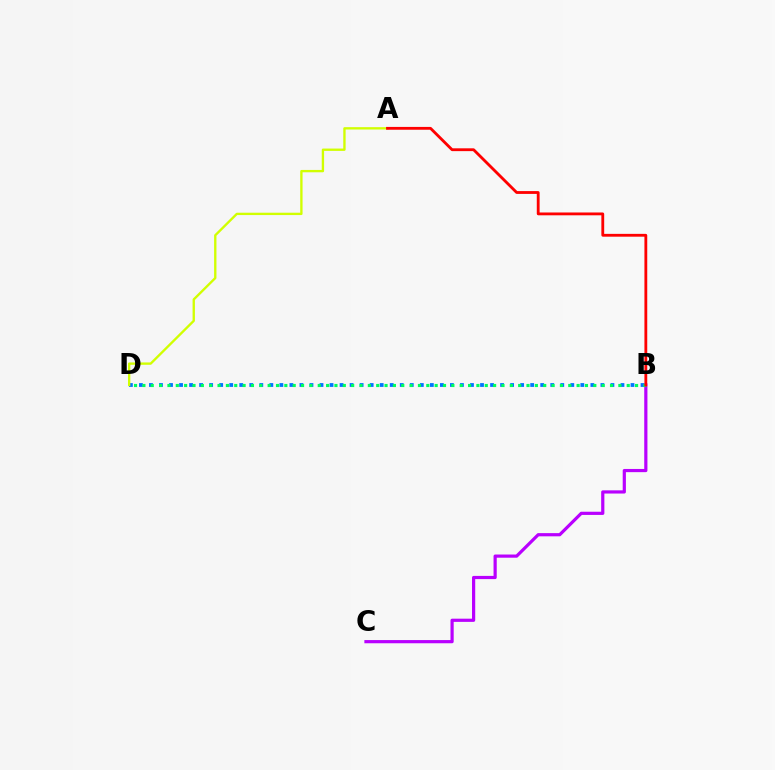{('B', 'C'): [{'color': '#b900ff', 'line_style': 'solid', 'thickness': 2.3}], ('B', 'D'): [{'color': '#0074ff', 'line_style': 'dotted', 'thickness': 2.73}, {'color': '#00ff5c', 'line_style': 'dotted', 'thickness': 2.27}], ('A', 'D'): [{'color': '#d1ff00', 'line_style': 'solid', 'thickness': 1.69}], ('A', 'B'): [{'color': '#ff0000', 'line_style': 'solid', 'thickness': 2.03}]}